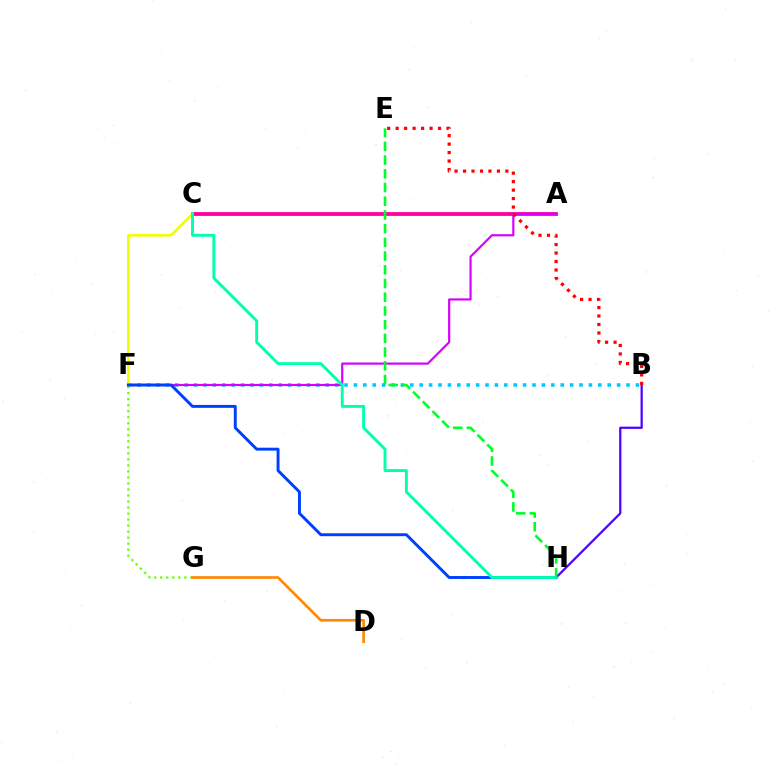{('B', 'F'): [{'color': '#00c7ff', 'line_style': 'dotted', 'thickness': 2.55}], ('A', 'C'): [{'color': '#ff00a0', 'line_style': 'solid', 'thickness': 2.73}], ('A', 'F'): [{'color': '#d600ff', 'line_style': 'solid', 'thickness': 1.57}], ('C', 'F'): [{'color': '#eeff00', 'line_style': 'solid', 'thickness': 1.88}], ('F', 'G'): [{'color': '#66ff00', 'line_style': 'dotted', 'thickness': 1.64}], ('B', 'H'): [{'color': '#4f00ff', 'line_style': 'solid', 'thickness': 1.61}], ('F', 'H'): [{'color': '#003fff', 'line_style': 'solid', 'thickness': 2.1}], ('C', 'H'): [{'color': '#00ffaf', 'line_style': 'solid', 'thickness': 2.1}], ('D', 'G'): [{'color': '#ff8800', 'line_style': 'solid', 'thickness': 1.9}], ('E', 'H'): [{'color': '#00ff27', 'line_style': 'dashed', 'thickness': 1.86}], ('B', 'E'): [{'color': '#ff0000', 'line_style': 'dotted', 'thickness': 2.3}]}